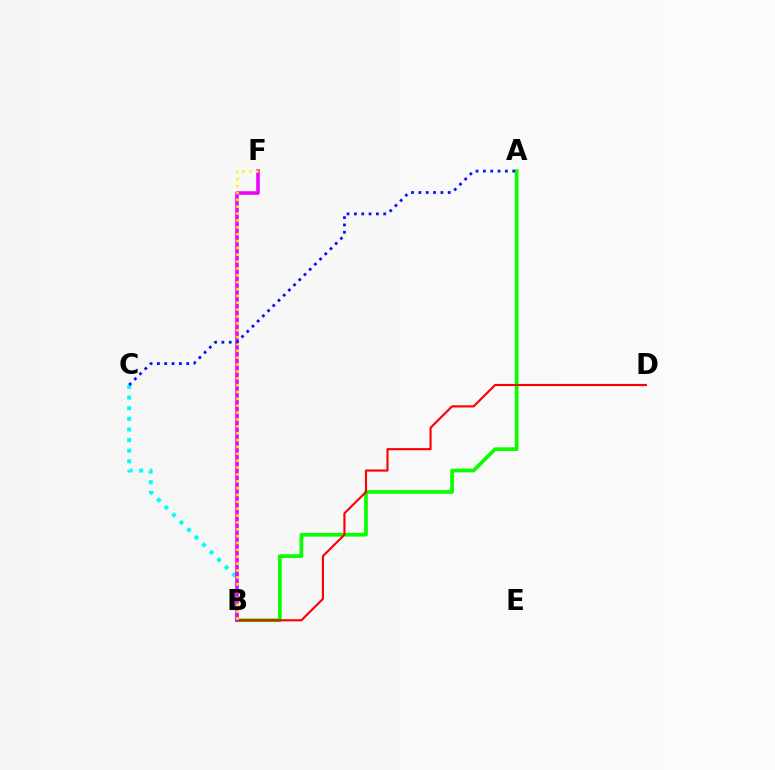{('A', 'B'): [{'color': '#08ff00', 'line_style': 'solid', 'thickness': 2.67}], ('B', 'C'): [{'color': '#00fff6', 'line_style': 'dotted', 'thickness': 2.88}], ('B', 'D'): [{'color': '#ff0000', 'line_style': 'solid', 'thickness': 1.54}], ('B', 'F'): [{'color': '#ee00ff', 'line_style': 'solid', 'thickness': 2.57}, {'color': '#fcf500', 'line_style': 'dotted', 'thickness': 1.86}], ('A', 'C'): [{'color': '#0010ff', 'line_style': 'dotted', 'thickness': 1.99}]}